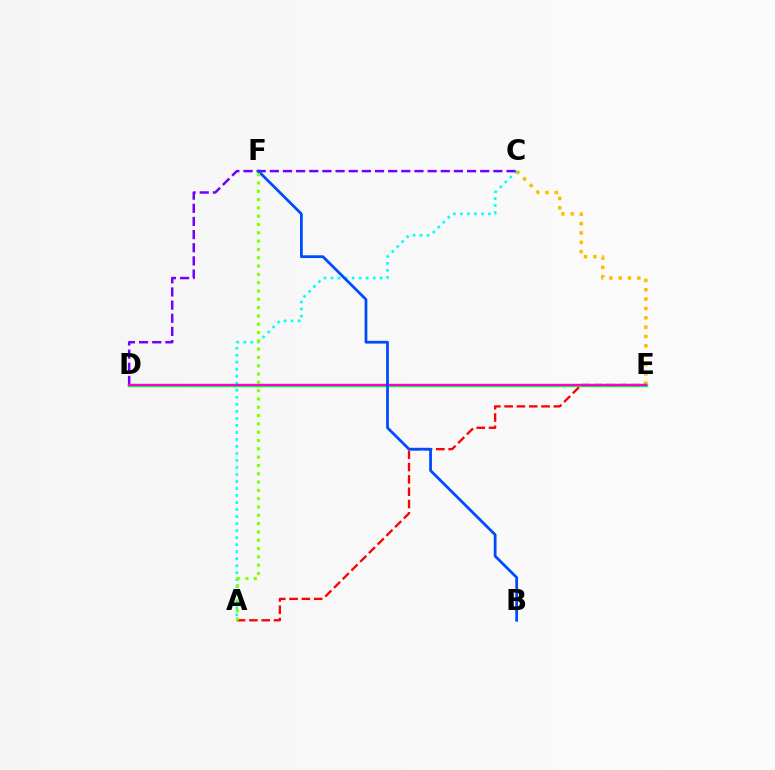{('C', 'E'): [{'color': '#ffbd00', 'line_style': 'dotted', 'thickness': 2.54}], ('D', 'E'): [{'color': '#00ff39', 'line_style': 'solid', 'thickness': 2.47}, {'color': '#ff00cf', 'line_style': 'solid', 'thickness': 1.59}], ('A', 'C'): [{'color': '#00fff6', 'line_style': 'dotted', 'thickness': 1.91}], ('A', 'E'): [{'color': '#ff0000', 'line_style': 'dashed', 'thickness': 1.67}], ('C', 'D'): [{'color': '#7200ff', 'line_style': 'dashed', 'thickness': 1.79}], ('B', 'F'): [{'color': '#004bff', 'line_style': 'solid', 'thickness': 1.99}], ('A', 'F'): [{'color': '#84ff00', 'line_style': 'dotted', 'thickness': 2.26}]}